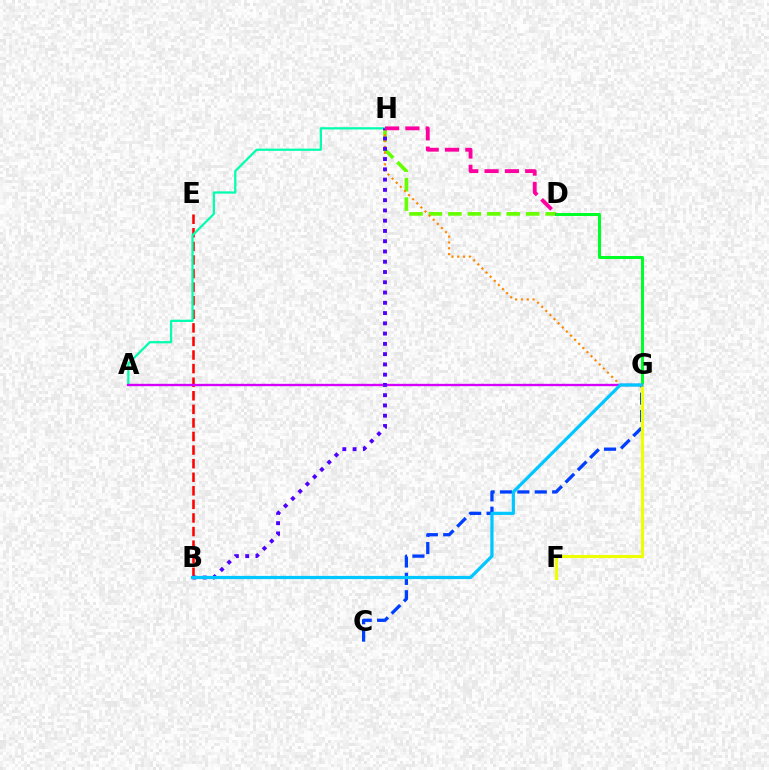{('D', 'H'): [{'color': '#66ff00', 'line_style': 'dashed', 'thickness': 2.64}, {'color': '#ff00a0', 'line_style': 'dashed', 'thickness': 2.76}], ('C', 'G'): [{'color': '#003fff', 'line_style': 'dashed', 'thickness': 2.36}], ('G', 'H'): [{'color': '#ff8800', 'line_style': 'dotted', 'thickness': 1.58}], ('D', 'G'): [{'color': '#00ff27', 'line_style': 'solid', 'thickness': 2.15}], ('B', 'E'): [{'color': '#ff0000', 'line_style': 'dashed', 'thickness': 1.84}], ('A', 'H'): [{'color': '#00ffaf', 'line_style': 'solid', 'thickness': 1.62}], ('F', 'G'): [{'color': '#eeff00', 'line_style': 'solid', 'thickness': 2.24}], ('A', 'G'): [{'color': '#d600ff', 'line_style': 'solid', 'thickness': 1.69}], ('B', 'H'): [{'color': '#4f00ff', 'line_style': 'dotted', 'thickness': 2.79}], ('B', 'G'): [{'color': '#00c7ff', 'line_style': 'solid', 'thickness': 2.33}]}